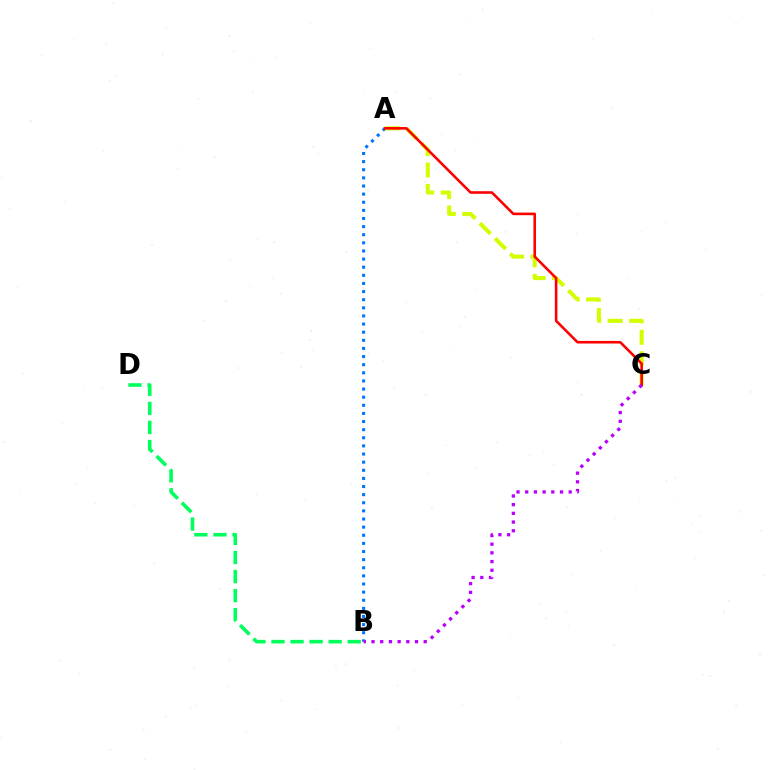{('B', 'D'): [{'color': '#00ff5c', 'line_style': 'dashed', 'thickness': 2.59}], ('A', 'B'): [{'color': '#0074ff', 'line_style': 'dotted', 'thickness': 2.21}], ('A', 'C'): [{'color': '#d1ff00', 'line_style': 'dashed', 'thickness': 2.92}, {'color': '#ff0000', 'line_style': 'solid', 'thickness': 1.87}], ('B', 'C'): [{'color': '#b900ff', 'line_style': 'dotted', 'thickness': 2.36}]}